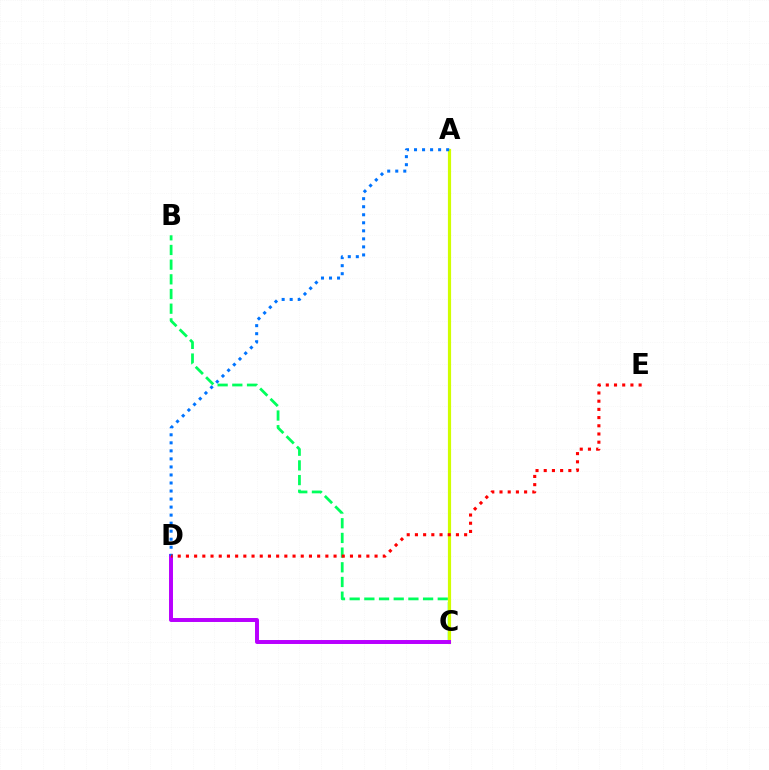{('B', 'C'): [{'color': '#00ff5c', 'line_style': 'dashed', 'thickness': 1.99}], ('A', 'C'): [{'color': '#d1ff00', 'line_style': 'solid', 'thickness': 2.29}], ('C', 'D'): [{'color': '#b900ff', 'line_style': 'solid', 'thickness': 2.85}], ('A', 'D'): [{'color': '#0074ff', 'line_style': 'dotted', 'thickness': 2.18}], ('D', 'E'): [{'color': '#ff0000', 'line_style': 'dotted', 'thickness': 2.23}]}